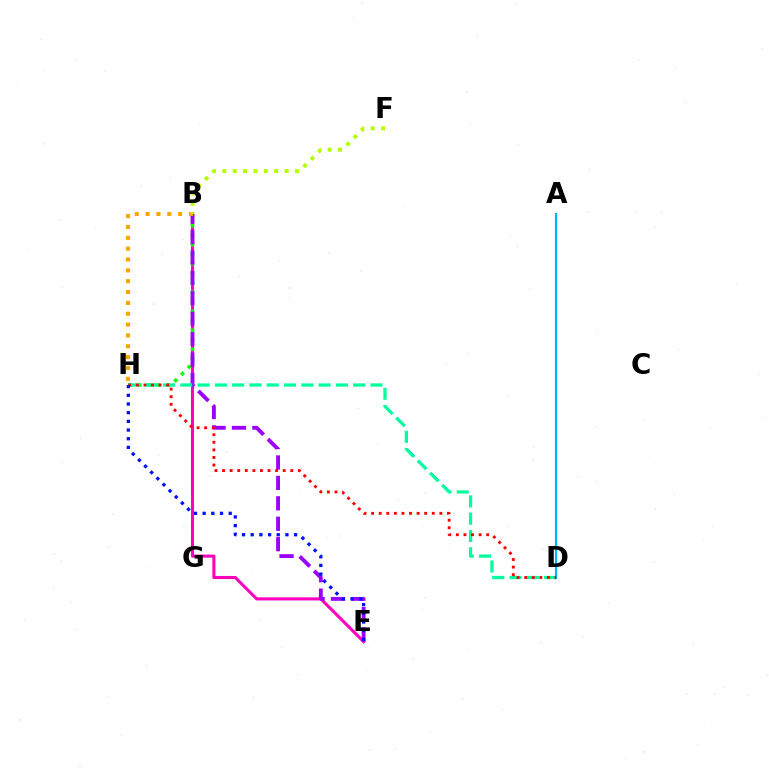{('B', 'E'): [{'color': '#ff00bd', 'line_style': 'solid', 'thickness': 2.21}, {'color': '#9b00ff', 'line_style': 'dashed', 'thickness': 2.77}], ('B', 'H'): [{'color': '#08ff00', 'line_style': 'dotted', 'thickness': 2.58}, {'color': '#ffa500', 'line_style': 'dotted', 'thickness': 2.95}], ('D', 'H'): [{'color': '#00ff9d', 'line_style': 'dashed', 'thickness': 2.35}, {'color': '#ff0000', 'line_style': 'dotted', 'thickness': 2.06}], ('A', 'D'): [{'color': '#00b5ff', 'line_style': 'solid', 'thickness': 1.57}], ('B', 'F'): [{'color': '#b3ff00', 'line_style': 'dotted', 'thickness': 2.82}], ('E', 'H'): [{'color': '#0010ff', 'line_style': 'dotted', 'thickness': 2.36}]}